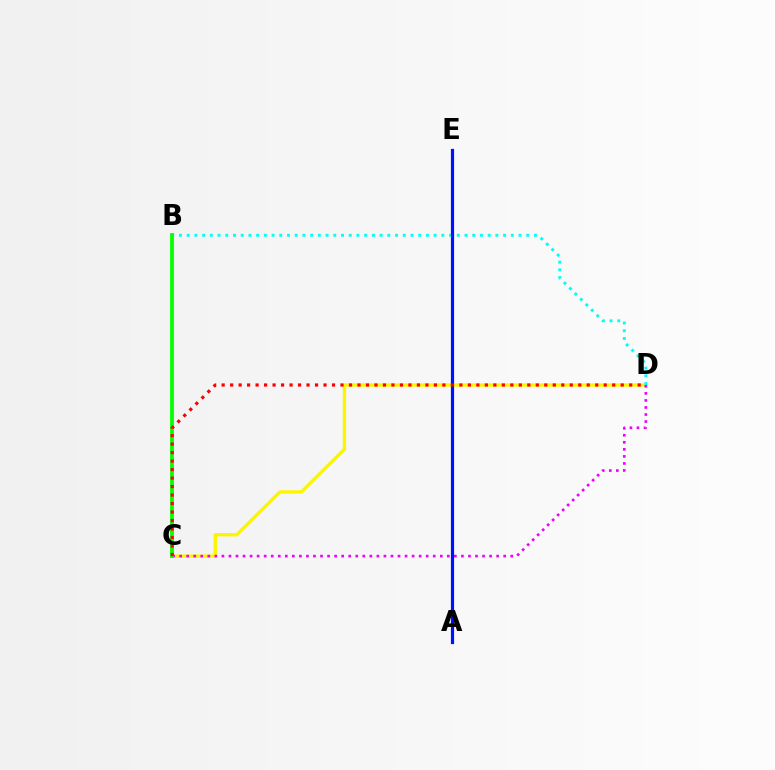{('C', 'D'): [{'color': '#fcf500', 'line_style': 'solid', 'thickness': 2.4}, {'color': '#ee00ff', 'line_style': 'dotted', 'thickness': 1.91}, {'color': '#ff0000', 'line_style': 'dotted', 'thickness': 2.31}], ('B', 'D'): [{'color': '#00fff6', 'line_style': 'dotted', 'thickness': 2.1}], ('A', 'E'): [{'color': '#0010ff', 'line_style': 'solid', 'thickness': 2.3}], ('B', 'C'): [{'color': '#08ff00', 'line_style': 'solid', 'thickness': 2.74}]}